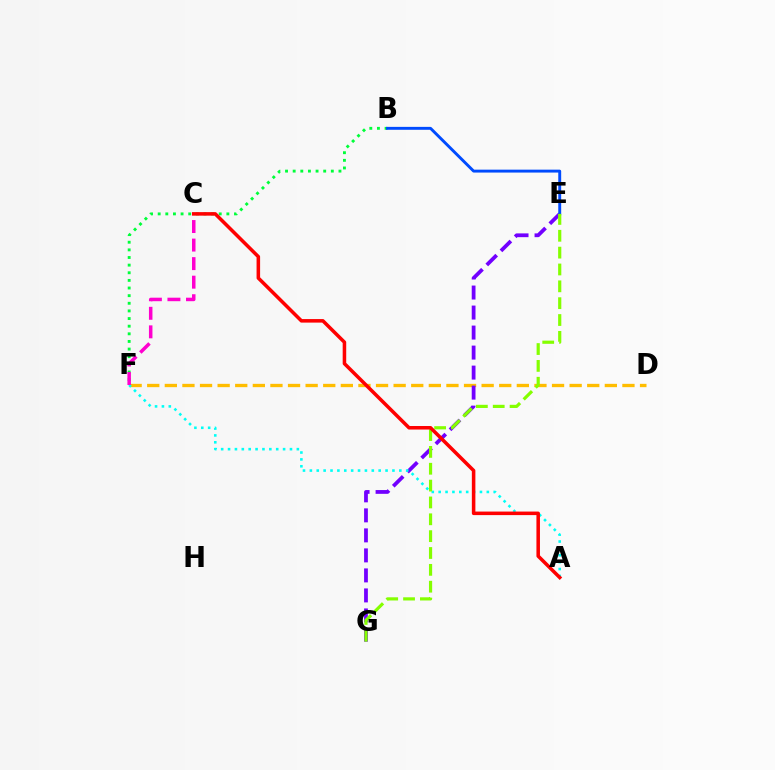{('B', 'F'): [{'color': '#00ff39', 'line_style': 'dotted', 'thickness': 2.07}], ('D', 'F'): [{'color': '#ffbd00', 'line_style': 'dashed', 'thickness': 2.39}], ('E', 'G'): [{'color': '#7200ff', 'line_style': 'dashed', 'thickness': 2.72}, {'color': '#84ff00', 'line_style': 'dashed', 'thickness': 2.29}], ('A', 'F'): [{'color': '#00fff6', 'line_style': 'dotted', 'thickness': 1.87}], ('C', 'F'): [{'color': '#ff00cf', 'line_style': 'dashed', 'thickness': 2.52}], ('B', 'E'): [{'color': '#004bff', 'line_style': 'solid', 'thickness': 2.1}], ('A', 'C'): [{'color': '#ff0000', 'line_style': 'solid', 'thickness': 2.54}]}